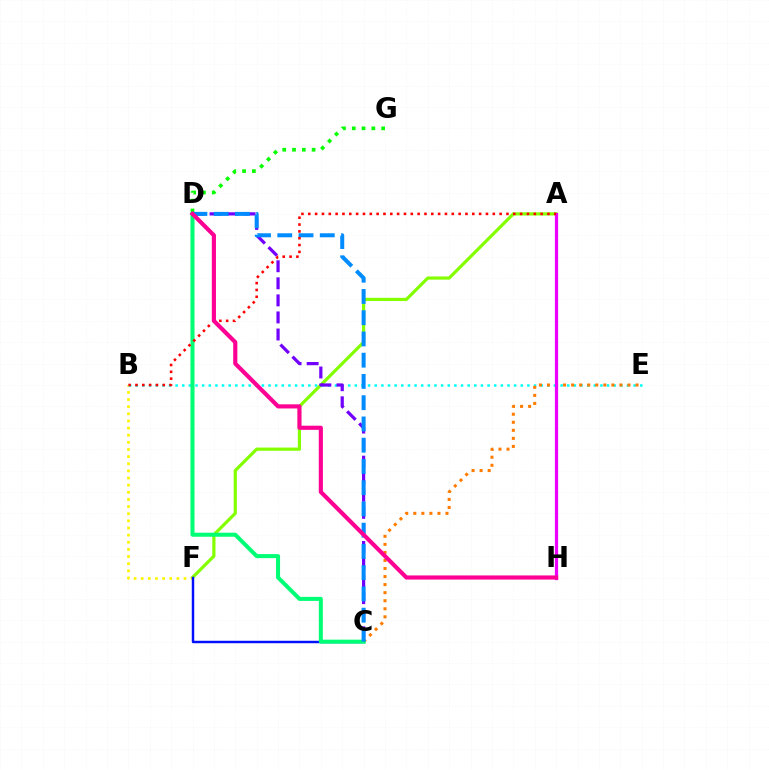{('D', 'G'): [{'color': '#08ff00', 'line_style': 'dotted', 'thickness': 2.66}], ('A', 'F'): [{'color': '#84ff00', 'line_style': 'solid', 'thickness': 2.3}], ('B', 'F'): [{'color': '#fcf500', 'line_style': 'dotted', 'thickness': 1.94}], ('C', 'F'): [{'color': '#0010ff', 'line_style': 'solid', 'thickness': 1.76}], ('B', 'E'): [{'color': '#00fff6', 'line_style': 'dotted', 'thickness': 1.8}], ('C', 'D'): [{'color': '#7200ff', 'line_style': 'dashed', 'thickness': 2.32}, {'color': '#00ff74', 'line_style': 'solid', 'thickness': 2.9}, {'color': '#008cff', 'line_style': 'dashed', 'thickness': 2.89}], ('C', 'E'): [{'color': '#ff7c00', 'line_style': 'dotted', 'thickness': 2.19}], ('A', 'H'): [{'color': '#ee00ff', 'line_style': 'solid', 'thickness': 2.33}], ('A', 'B'): [{'color': '#ff0000', 'line_style': 'dotted', 'thickness': 1.86}], ('D', 'H'): [{'color': '#ff0094', 'line_style': 'solid', 'thickness': 2.98}]}